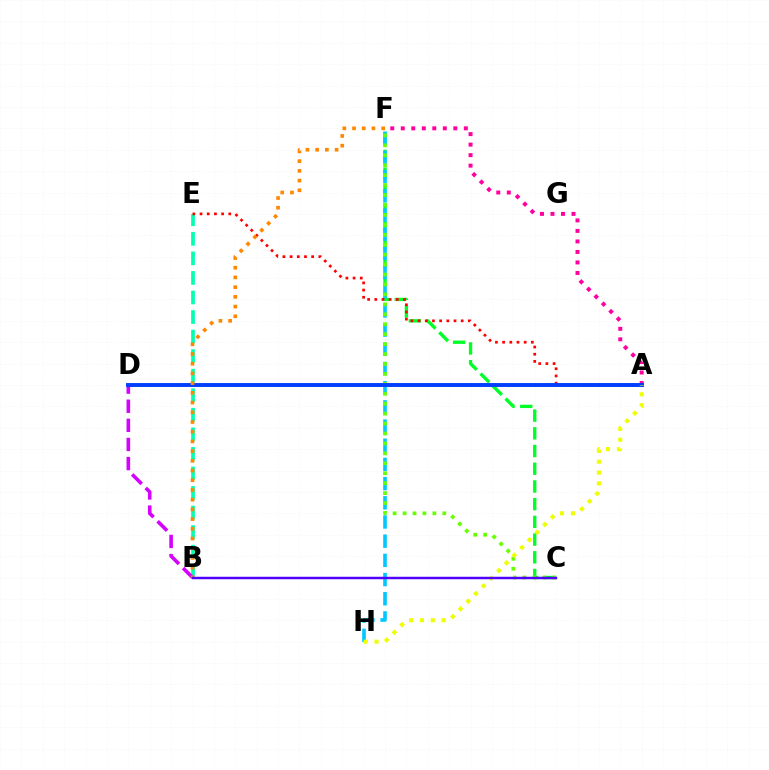{('C', 'F'): [{'color': '#00ff27', 'line_style': 'dashed', 'thickness': 2.41}, {'color': '#66ff00', 'line_style': 'dotted', 'thickness': 2.7}], ('A', 'F'): [{'color': '#ff00a0', 'line_style': 'dotted', 'thickness': 2.86}], ('F', 'H'): [{'color': '#00c7ff', 'line_style': 'dashed', 'thickness': 2.61}], ('B', 'E'): [{'color': '#00ffaf', 'line_style': 'dashed', 'thickness': 2.66}], ('B', 'D'): [{'color': '#d600ff', 'line_style': 'dashed', 'thickness': 2.6}], ('A', 'E'): [{'color': '#ff0000', 'line_style': 'dotted', 'thickness': 1.95}], ('A', 'D'): [{'color': '#003fff', 'line_style': 'solid', 'thickness': 2.82}], ('B', 'F'): [{'color': '#ff8800', 'line_style': 'dotted', 'thickness': 2.64}], ('A', 'H'): [{'color': '#eeff00', 'line_style': 'dotted', 'thickness': 2.95}], ('B', 'C'): [{'color': '#4f00ff', 'line_style': 'solid', 'thickness': 1.78}]}